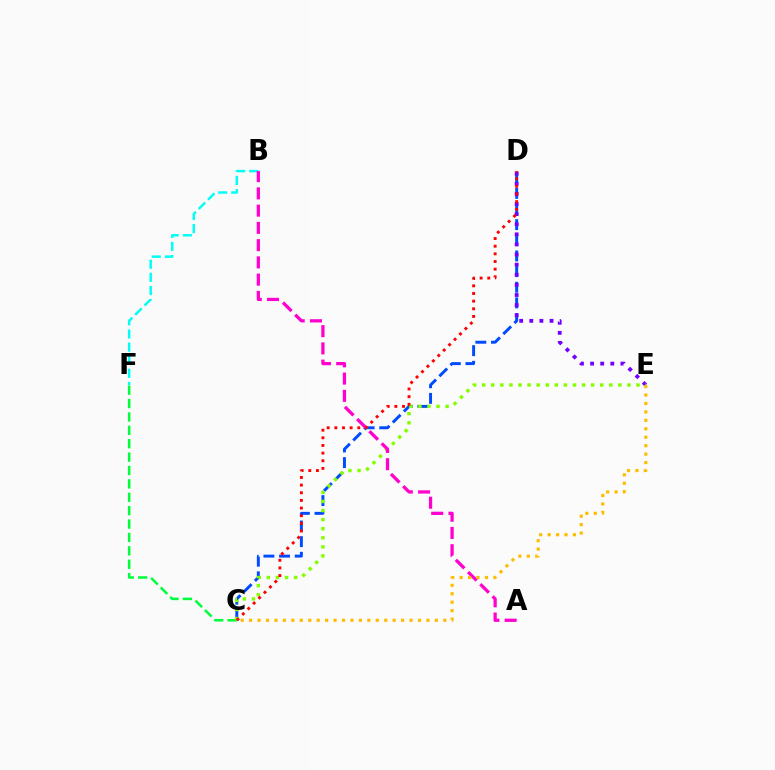{('C', 'D'): [{'color': '#004bff', 'line_style': 'dashed', 'thickness': 2.13}, {'color': '#ff0000', 'line_style': 'dotted', 'thickness': 2.08}], ('D', 'E'): [{'color': '#7200ff', 'line_style': 'dotted', 'thickness': 2.75}], ('C', 'F'): [{'color': '#00ff39', 'line_style': 'dashed', 'thickness': 1.82}], ('C', 'E'): [{'color': '#84ff00', 'line_style': 'dotted', 'thickness': 2.47}, {'color': '#ffbd00', 'line_style': 'dotted', 'thickness': 2.29}], ('B', 'F'): [{'color': '#00fff6', 'line_style': 'dashed', 'thickness': 1.78}], ('A', 'B'): [{'color': '#ff00cf', 'line_style': 'dashed', 'thickness': 2.34}]}